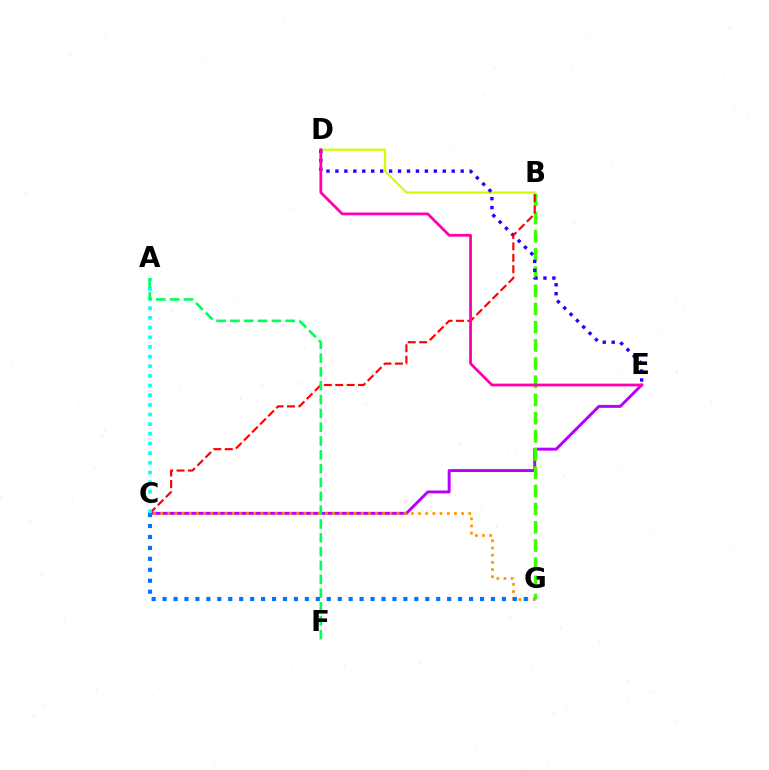{('C', 'E'): [{'color': '#b900ff', 'line_style': 'solid', 'thickness': 2.11}], ('B', 'G'): [{'color': '#3dff00', 'line_style': 'dashed', 'thickness': 2.47}], ('B', 'D'): [{'color': '#d1ff00', 'line_style': 'solid', 'thickness': 1.63}], ('D', 'E'): [{'color': '#2500ff', 'line_style': 'dotted', 'thickness': 2.43}, {'color': '#ff00ac', 'line_style': 'solid', 'thickness': 2.0}], ('B', 'C'): [{'color': '#ff0000', 'line_style': 'dashed', 'thickness': 1.55}], ('C', 'G'): [{'color': '#ff9400', 'line_style': 'dotted', 'thickness': 1.95}, {'color': '#0074ff', 'line_style': 'dotted', 'thickness': 2.97}], ('A', 'C'): [{'color': '#00fff6', 'line_style': 'dotted', 'thickness': 2.63}], ('A', 'F'): [{'color': '#00ff5c', 'line_style': 'dashed', 'thickness': 1.88}]}